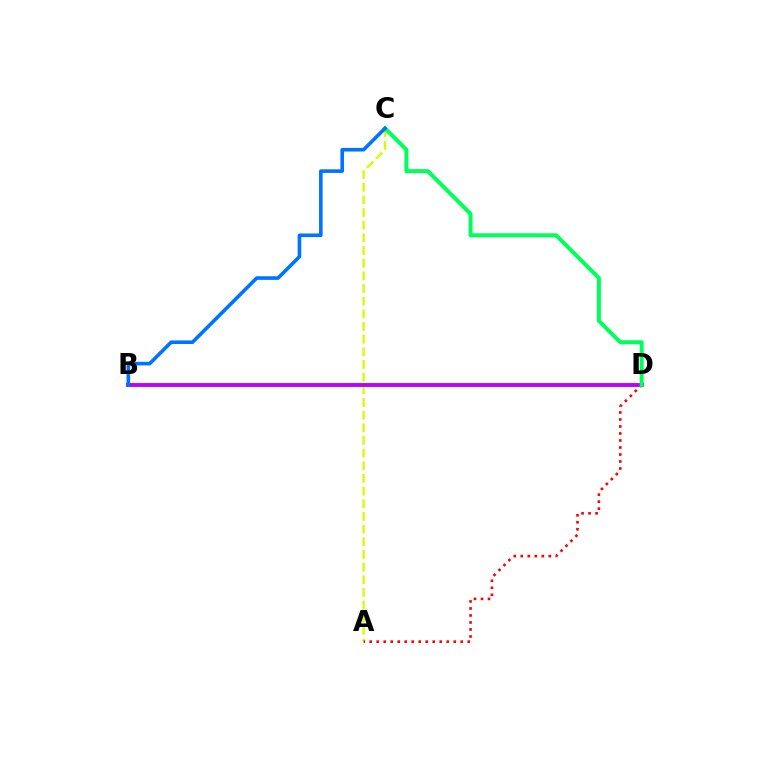{('A', 'C'): [{'color': '#d1ff00', 'line_style': 'dashed', 'thickness': 1.72}], ('B', 'D'): [{'color': '#b900ff', 'line_style': 'solid', 'thickness': 2.78}], ('A', 'D'): [{'color': '#ff0000', 'line_style': 'dotted', 'thickness': 1.9}], ('C', 'D'): [{'color': '#00ff5c', 'line_style': 'solid', 'thickness': 2.87}], ('B', 'C'): [{'color': '#0074ff', 'line_style': 'solid', 'thickness': 2.6}]}